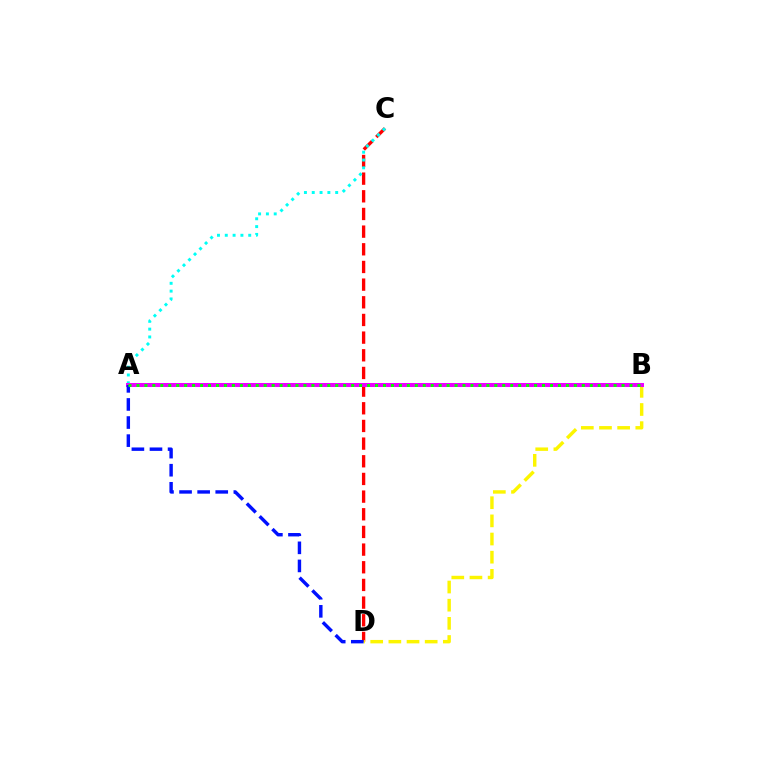{('C', 'D'): [{'color': '#ff0000', 'line_style': 'dashed', 'thickness': 2.4}], ('A', 'C'): [{'color': '#00fff6', 'line_style': 'dotted', 'thickness': 2.12}], ('B', 'D'): [{'color': '#fcf500', 'line_style': 'dashed', 'thickness': 2.47}], ('A', 'B'): [{'color': '#ee00ff', 'line_style': 'solid', 'thickness': 2.89}, {'color': '#08ff00', 'line_style': 'dotted', 'thickness': 2.16}], ('A', 'D'): [{'color': '#0010ff', 'line_style': 'dashed', 'thickness': 2.46}]}